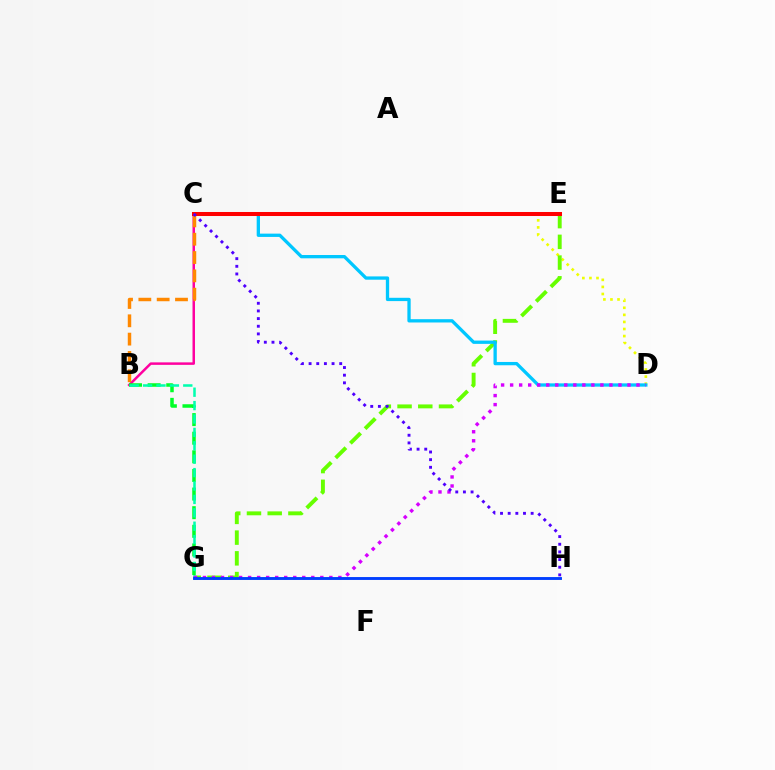{('C', 'D'): [{'color': '#eeff00', 'line_style': 'dotted', 'thickness': 1.92}, {'color': '#00c7ff', 'line_style': 'solid', 'thickness': 2.37}], ('E', 'G'): [{'color': '#66ff00', 'line_style': 'dashed', 'thickness': 2.82}], ('B', 'C'): [{'color': '#ff00a0', 'line_style': 'solid', 'thickness': 1.79}, {'color': '#ff8800', 'line_style': 'dashed', 'thickness': 2.49}], ('B', 'G'): [{'color': '#00ff27', 'line_style': 'dashed', 'thickness': 2.53}, {'color': '#00ffaf', 'line_style': 'dashed', 'thickness': 1.82}], ('D', 'G'): [{'color': '#d600ff', 'line_style': 'dotted', 'thickness': 2.45}], ('G', 'H'): [{'color': '#003fff', 'line_style': 'solid', 'thickness': 2.08}], ('C', 'E'): [{'color': '#ff0000', 'line_style': 'solid', 'thickness': 2.9}], ('C', 'H'): [{'color': '#4f00ff', 'line_style': 'dotted', 'thickness': 2.08}]}